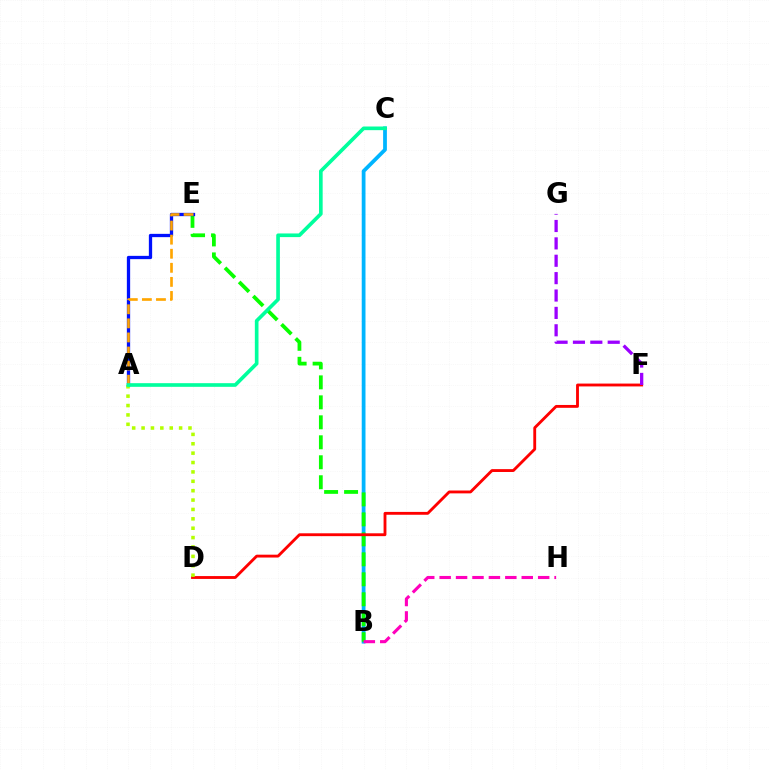{('B', 'C'): [{'color': '#00b5ff', 'line_style': 'solid', 'thickness': 2.71}], ('B', 'E'): [{'color': '#08ff00', 'line_style': 'dashed', 'thickness': 2.71}], ('D', 'F'): [{'color': '#ff0000', 'line_style': 'solid', 'thickness': 2.06}], ('A', 'E'): [{'color': '#0010ff', 'line_style': 'solid', 'thickness': 2.37}, {'color': '#ffa500', 'line_style': 'dashed', 'thickness': 1.91}], ('F', 'G'): [{'color': '#9b00ff', 'line_style': 'dashed', 'thickness': 2.36}], ('A', 'D'): [{'color': '#b3ff00', 'line_style': 'dotted', 'thickness': 2.55}], ('B', 'H'): [{'color': '#ff00bd', 'line_style': 'dashed', 'thickness': 2.23}], ('A', 'C'): [{'color': '#00ff9d', 'line_style': 'solid', 'thickness': 2.63}]}